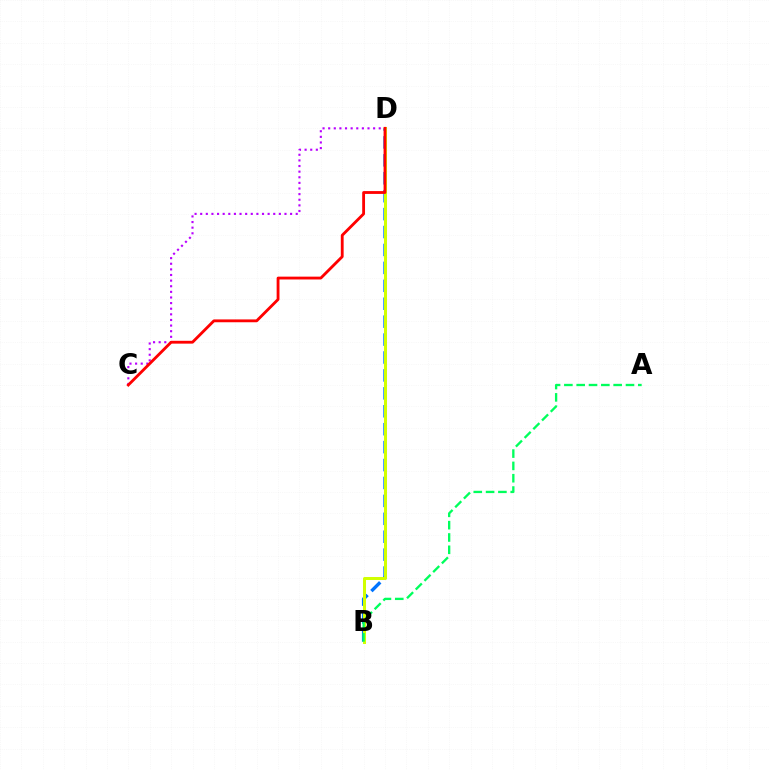{('B', 'D'): [{'color': '#0074ff', 'line_style': 'dashed', 'thickness': 2.43}, {'color': '#d1ff00', 'line_style': 'solid', 'thickness': 2.17}], ('C', 'D'): [{'color': '#b900ff', 'line_style': 'dotted', 'thickness': 1.53}, {'color': '#ff0000', 'line_style': 'solid', 'thickness': 2.04}], ('A', 'B'): [{'color': '#00ff5c', 'line_style': 'dashed', 'thickness': 1.67}]}